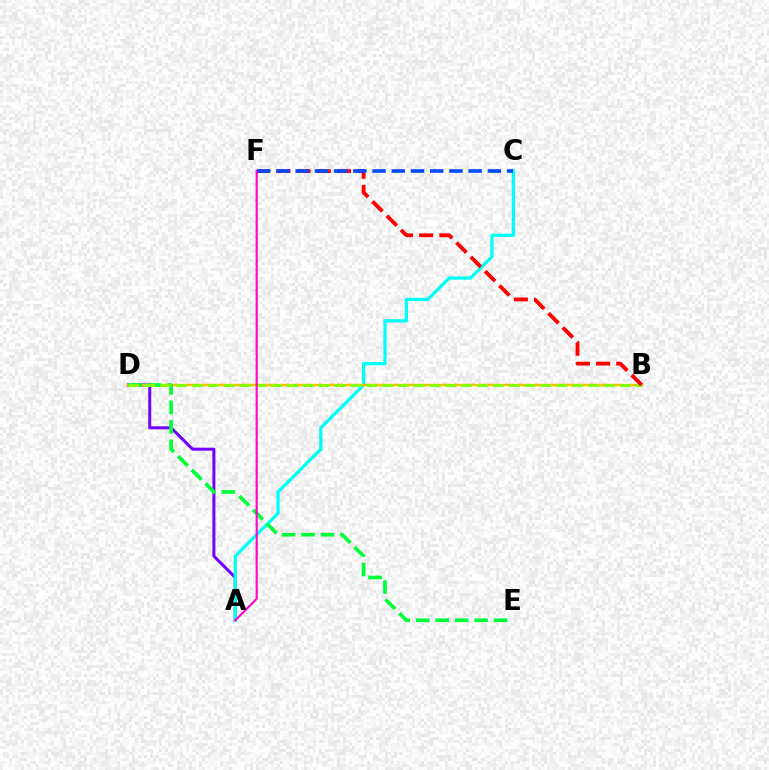{('A', 'D'): [{'color': '#7200ff', 'line_style': 'solid', 'thickness': 2.16}], ('A', 'C'): [{'color': '#00fff6', 'line_style': 'solid', 'thickness': 2.34}], ('B', 'D'): [{'color': '#ffbd00', 'line_style': 'solid', 'thickness': 1.75}, {'color': '#84ff00', 'line_style': 'dashed', 'thickness': 2.15}], ('D', 'E'): [{'color': '#00ff39', 'line_style': 'dashed', 'thickness': 2.64}], ('B', 'F'): [{'color': '#ff0000', 'line_style': 'dashed', 'thickness': 2.75}], ('C', 'F'): [{'color': '#004bff', 'line_style': 'dashed', 'thickness': 2.61}], ('A', 'F'): [{'color': '#ff00cf', 'line_style': 'solid', 'thickness': 1.51}]}